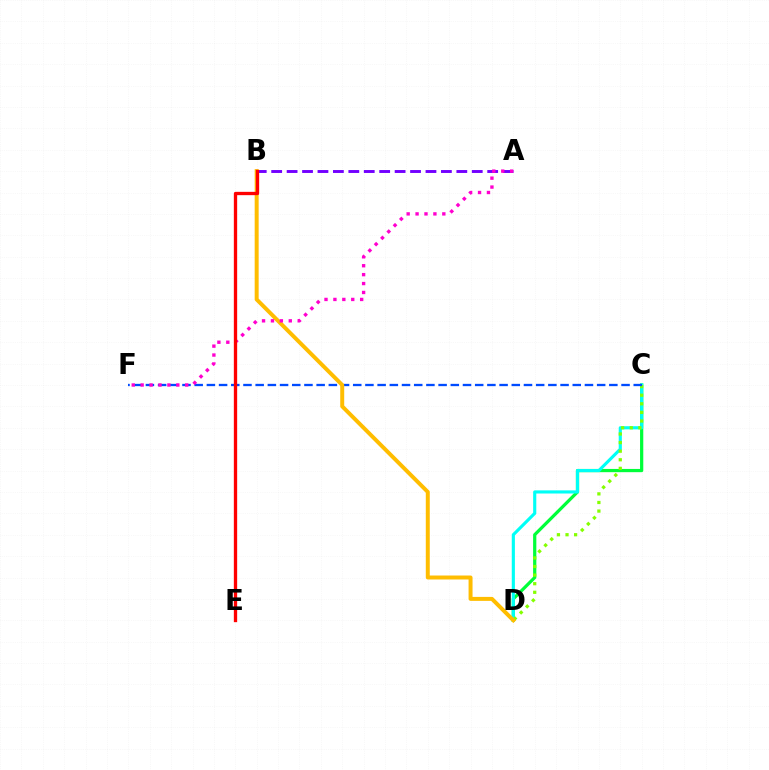{('A', 'B'): [{'color': '#7200ff', 'line_style': 'dashed', 'thickness': 2.1}], ('C', 'D'): [{'color': '#00ff39', 'line_style': 'solid', 'thickness': 2.33}, {'color': '#00fff6', 'line_style': 'solid', 'thickness': 2.26}, {'color': '#84ff00', 'line_style': 'dotted', 'thickness': 2.34}], ('C', 'F'): [{'color': '#004bff', 'line_style': 'dashed', 'thickness': 1.66}], ('B', 'D'): [{'color': '#ffbd00', 'line_style': 'solid', 'thickness': 2.86}], ('A', 'F'): [{'color': '#ff00cf', 'line_style': 'dotted', 'thickness': 2.42}], ('B', 'E'): [{'color': '#ff0000', 'line_style': 'solid', 'thickness': 2.39}]}